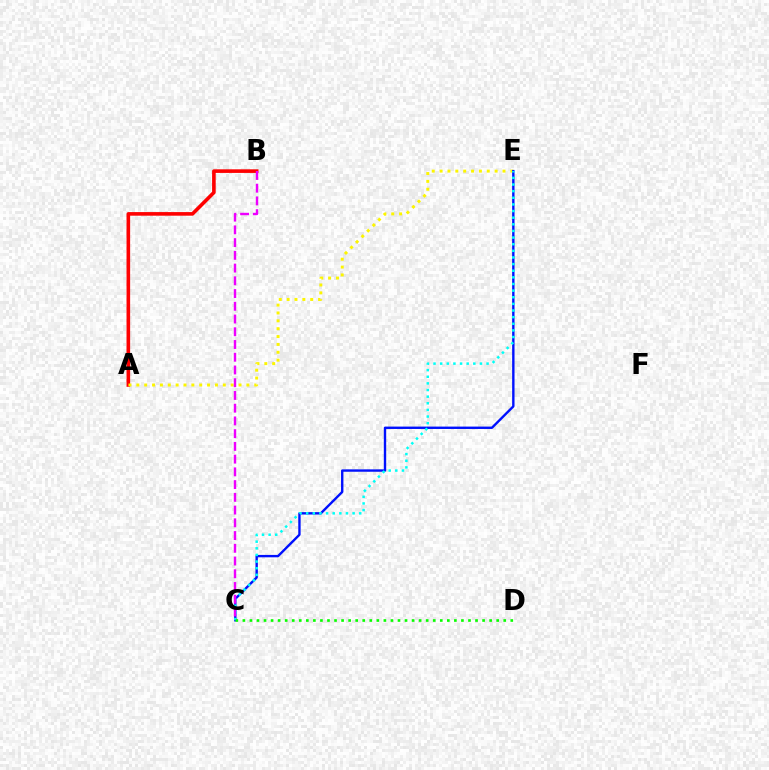{('A', 'B'): [{'color': '#ff0000', 'line_style': 'solid', 'thickness': 2.6}], ('A', 'E'): [{'color': '#fcf500', 'line_style': 'dotted', 'thickness': 2.14}], ('C', 'E'): [{'color': '#0010ff', 'line_style': 'solid', 'thickness': 1.72}, {'color': '#00fff6', 'line_style': 'dotted', 'thickness': 1.8}], ('C', 'D'): [{'color': '#08ff00', 'line_style': 'dotted', 'thickness': 1.92}], ('B', 'C'): [{'color': '#ee00ff', 'line_style': 'dashed', 'thickness': 1.73}]}